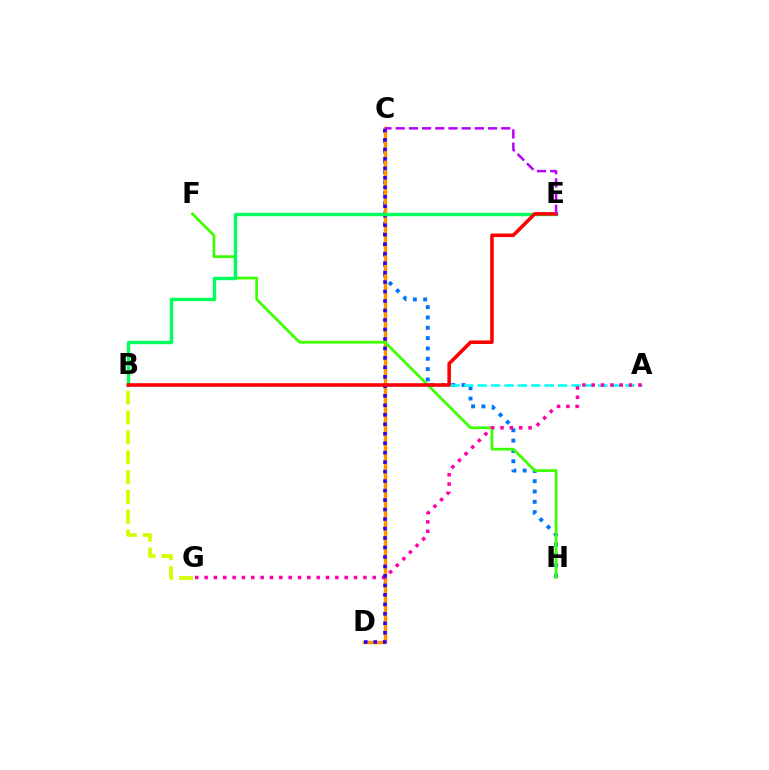{('C', 'H'): [{'color': '#0074ff', 'line_style': 'dotted', 'thickness': 2.81}], ('C', 'D'): [{'color': '#ff9400', 'line_style': 'solid', 'thickness': 2.51}, {'color': '#2500ff', 'line_style': 'dotted', 'thickness': 2.58}], ('F', 'H'): [{'color': '#3dff00', 'line_style': 'solid', 'thickness': 1.97}], ('A', 'B'): [{'color': '#00fff6', 'line_style': 'dashed', 'thickness': 1.82}], ('A', 'G'): [{'color': '#ff00ac', 'line_style': 'dotted', 'thickness': 2.54}], ('B', 'E'): [{'color': '#00ff5c', 'line_style': 'solid', 'thickness': 2.45}, {'color': '#ff0000', 'line_style': 'solid', 'thickness': 2.56}], ('B', 'G'): [{'color': '#d1ff00', 'line_style': 'dashed', 'thickness': 2.7}], ('C', 'E'): [{'color': '#b900ff', 'line_style': 'dashed', 'thickness': 1.79}]}